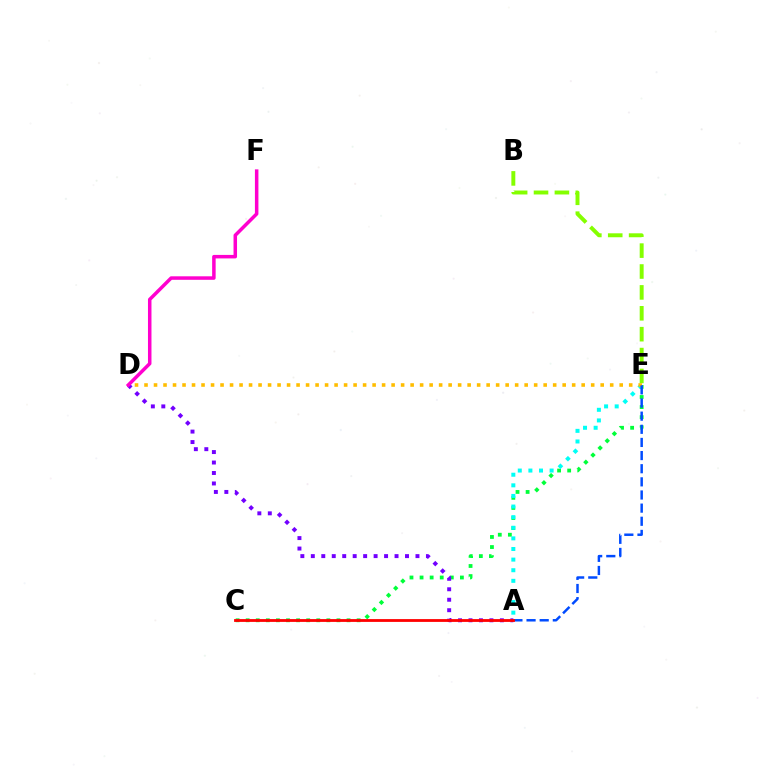{('C', 'E'): [{'color': '#00ff39', 'line_style': 'dotted', 'thickness': 2.74}], ('A', 'D'): [{'color': '#7200ff', 'line_style': 'dotted', 'thickness': 2.84}], ('A', 'E'): [{'color': '#00fff6', 'line_style': 'dotted', 'thickness': 2.88}, {'color': '#004bff', 'line_style': 'dashed', 'thickness': 1.78}], ('B', 'E'): [{'color': '#84ff00', 'line_style': 'dashed', 'thickness': 2.84}], ('D', 'E'): [{'color': '#ffbd00', 'line_style': 'dotted', 'thickness': 2.58}], ('A', 'C'): [{'color': '#ff0000', 'line_style': 'solid', 'thickness': 2.02}], ('D', 'F'): [{'color': '#ff00cf', 'line_style': 'solid', 'thickness': 2.52}]}